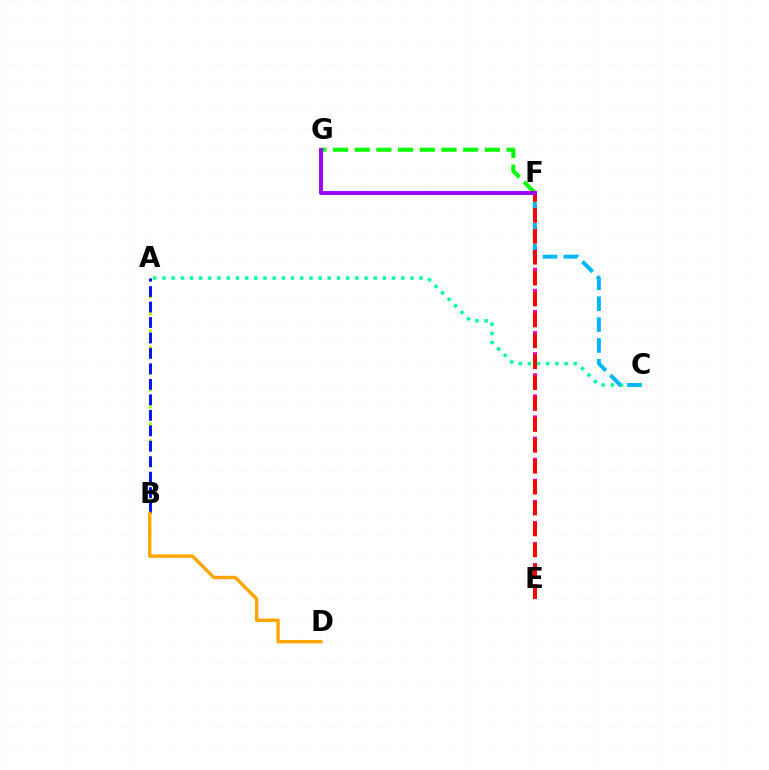{('E', 'F'): [{'color': '#ff00bd', 'line_style': 'dashed', 'thickness': 2.87}, {'color': '#ff0000', 'line_style': 'dashed', 'thickness': 2.84}], ('F', 'G'): [{'color': '#08ff00', 'line_style': 'dashed', 'thickness': 2.95}, {'color': '#9b00ff', 'line_style': 'solid', 'thickness': 2.81}], ('A', 'C'): [{'color': '#00ff9d', 'line_style': 'dotted', 'thickness': 2.5}], ('C', 'F'): [{'color': '#00b5ff', 'line_style': 'dashed', 'thickness': 2.83}], ('A', 'B'): [{'color': '#b3ff00', 'line_style': 'dotted', 'thickness': 2.3}, {'color': '#0010ff', 'line_style': 'dashed', 'thickness': 2.1}], ('B', 'D'): [{'color': '#ffa500', 'line_style': 'solid', 'thickness': 2.44}]}